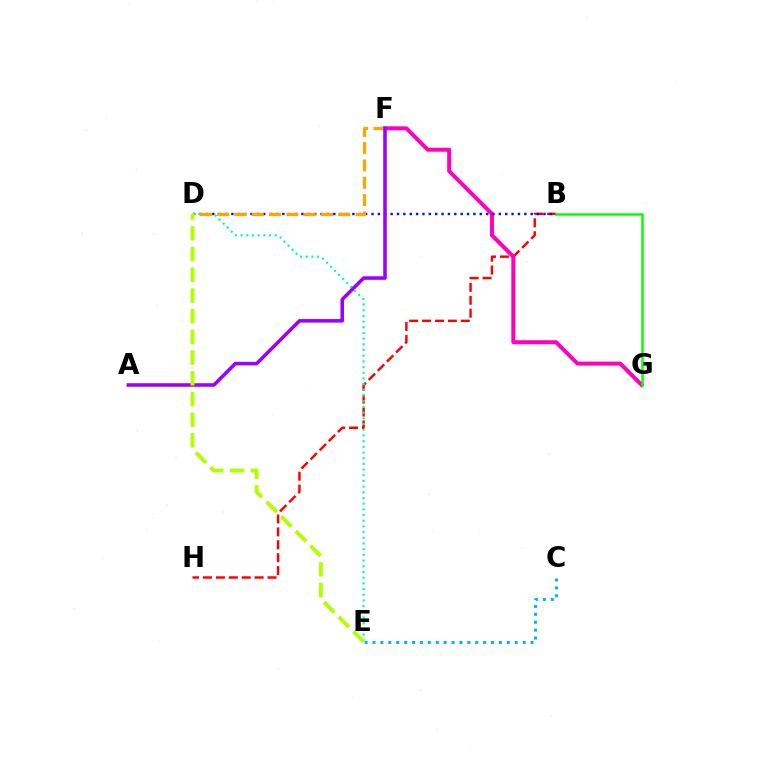{('B', 'H'): [{'color': '#ff0000', 'line_style': 'dashed', 'thickness': 1.75}], ('F', 'G'): [{'color': '#ff00bd', 'line_style': 'solid', 'thickness': 2.88}], ('B', 'D'): [{'color': '#0010ff', 'line_style': 'dotted', 'thickness': 1.73}], ('C', 'E'): [{'color': '#00b5ff', 'line_style': 'dotted', 'thickness': 2.15}], ('D', 'E'): [{'color': '#00ff9d', 'line_style': 'dotted', 'thickness': 1.55}, {'color': '#b3ff00', 'line_style': 'dashed', 'thickness': 2.81}], ('D', 'F'): [{'color': '#ffa500', 'line_style': 'dashed', 'thickness': 2.35}], ('A', 'F'): [{'color': '#9b00ff', 'line_style': 'solid', 'thickness': 2.55}], ('B', 'G'): [{'color': '#08ff00', 'line_style': 'solid', 'thickness': 1.81}]}